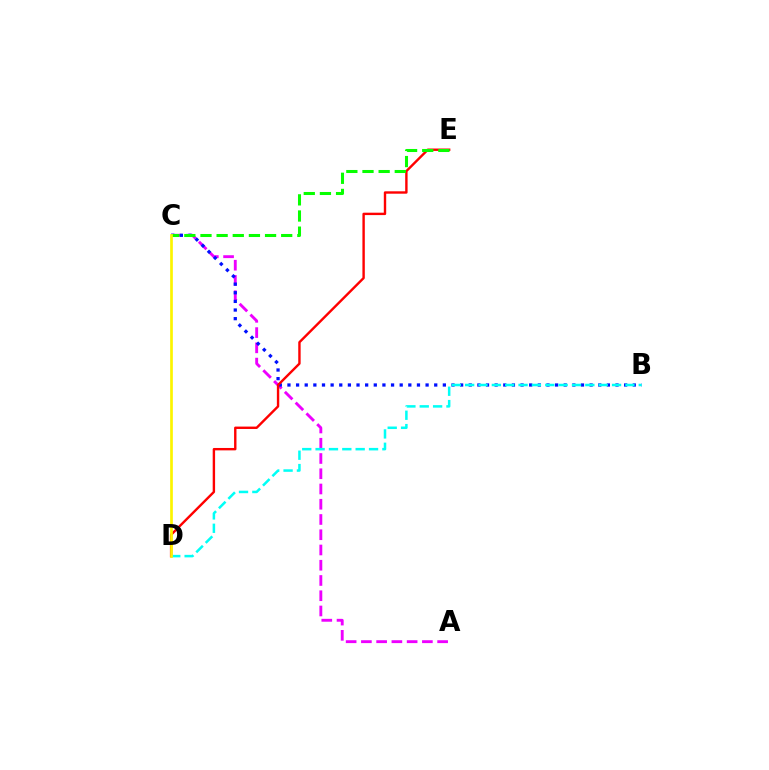{('A', 'C'): [{'color': '#ee00ff', 'line_style': 'dashed', 'thickness': 2.07}], ('B', 'C'): [{'color': '#0010ff', 'line_style': 'dotted', 'thickness': 2.35}], ('D', 'E'): [{'color': '#ff0000', 'line_style': 'solid', 'thickness': 1.73}], ('C', 'E'): [{'color': '#08ff00', 'line_style': 'dashed', 'thickness': 2.19}], ('B', 'D'): [{'color': '#00fff6', 'line_style': 'dashed', 'thickness': 1.81}], ('C', 'D'): [{'color': '#fcf500', 'line_style': 'solid', 'thickness': 1.94}]}